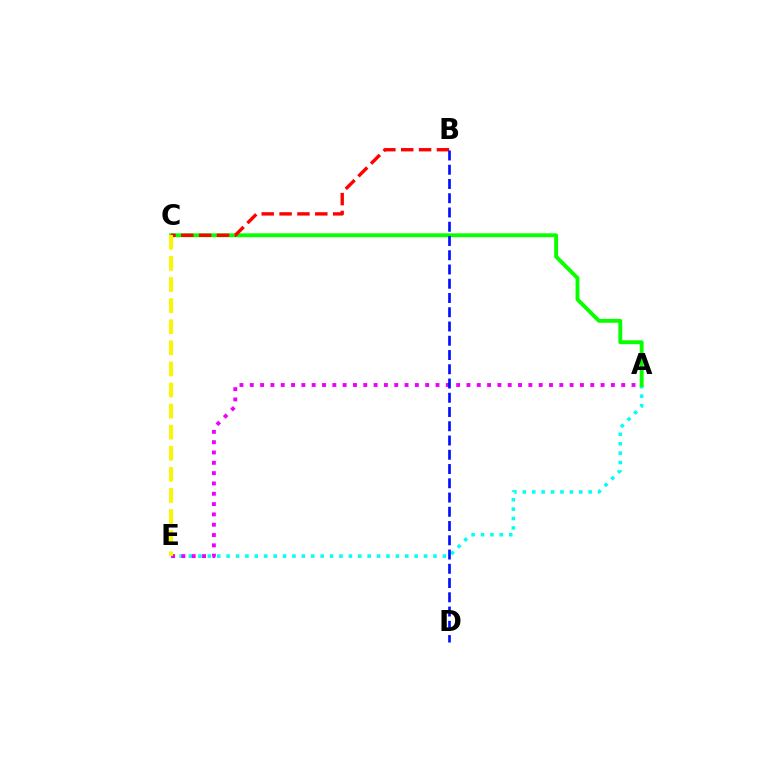{('A', 'E'): [{'color': '#00fff6', 'line_style': 'dotted', 'thickness': 2.55}, {'color': '#ee00ff', 'line_style': 'dotted', 'thickness': 2.8}], ('A', 'C'): [{'color': '#08ff00', 'line_style': 'solid', 'thickness': 2.8}], ('B', 'C'): [{'color': '#ff0000', 'line_style': 'dashed', 'thickness': 2.43}], ('B', 'D'): [{'color': '#0010ff', 'line_style': 'dashed', 'thickness': 1.94}], ('C', 'E'): [{'color': '#fcf500', 'line_style': 'dashed', 'thickness': 2.87}]}